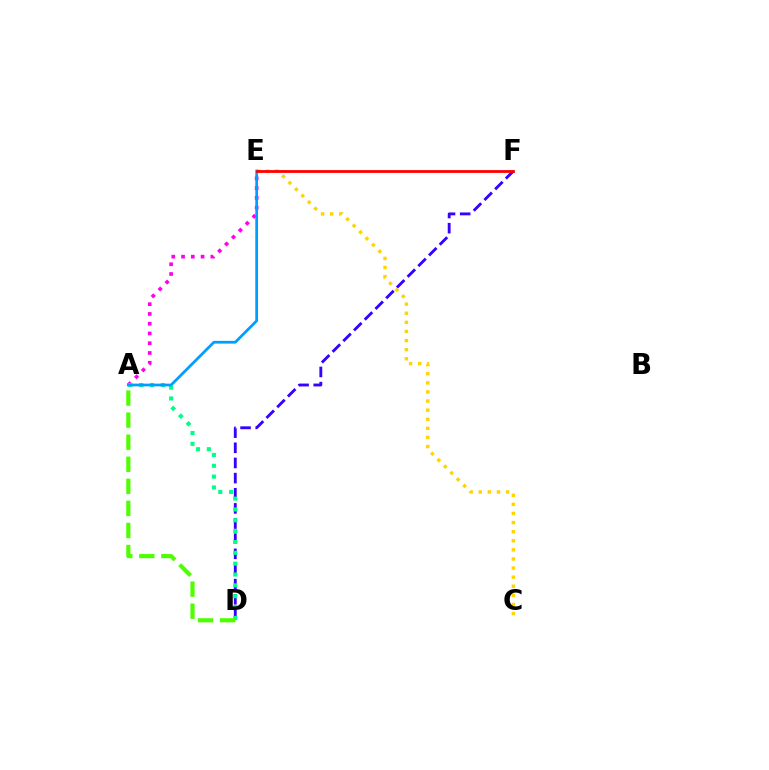{('A', 'E'): [{'color': '#ff00ed', 'line_style': 'dotted', 'thickness': 2.65}, {'color': '#009eff', 'line_style': 'solid', 'thickness': 1.98}], ('D', 'F'): [{'color': '#3700ff', 'line_style': 'dashed', 'thickness': 2.06}], ('C', 'E'): [{'color': '#ffd500', 'line_style': 'dotted', 'thickness': 2.47}], ('A', 'D'): [{'color': '#00ff86', 'line_style': 'dotted', 'thickness': 2.95}, {'color': '#4fff00', 'line_style': 'dashed', 'thickness': 3.0}], ('E', 'F'): [{'color': '#ff0000', 'line_style': 'solid', 'thickness': 2.01}]}